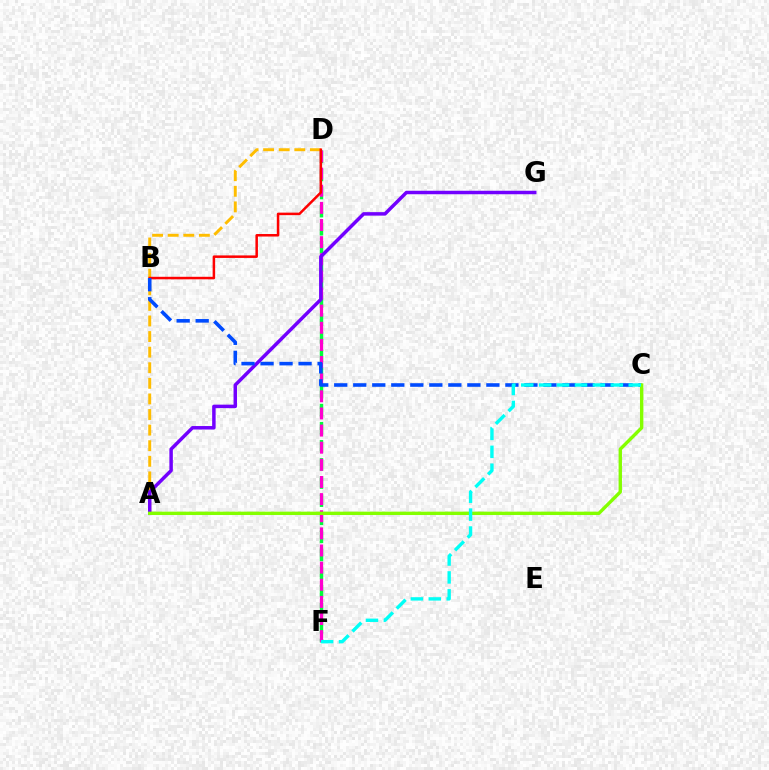{('D', 'F'): [{'color': '#00ff39', 'line_style': 'dashed', 'thickness': 2.46}, {'color': '#ff00cf', 'line_style': 'dashed', 'thickness': 2.33}], ('A', 'D'): [{'color': '#ffbd00', 'line_style': 'dashed', 'thickness': 2.12}], ('A', 'G'): [{'color': '#7200ff', 'line_style': 'solid', 'thickness': 2.51}], ('B', 'D'): [{'color': '#ff0000', 'line_style': 'solid', 'thickness': 1.81}], ('B', 'C'): [{'color': '#004bff', 'line_style': 'dashed', 'thickness': 2.58}], ('A', 'C'): [{'color': '#84ff00', 'line_style': 'solid', 'thickness': 2.43}], ('C', 'F'): [{'color': '#00fff6', 'line_style': 'dashed', 'thickness': 2.43}]}